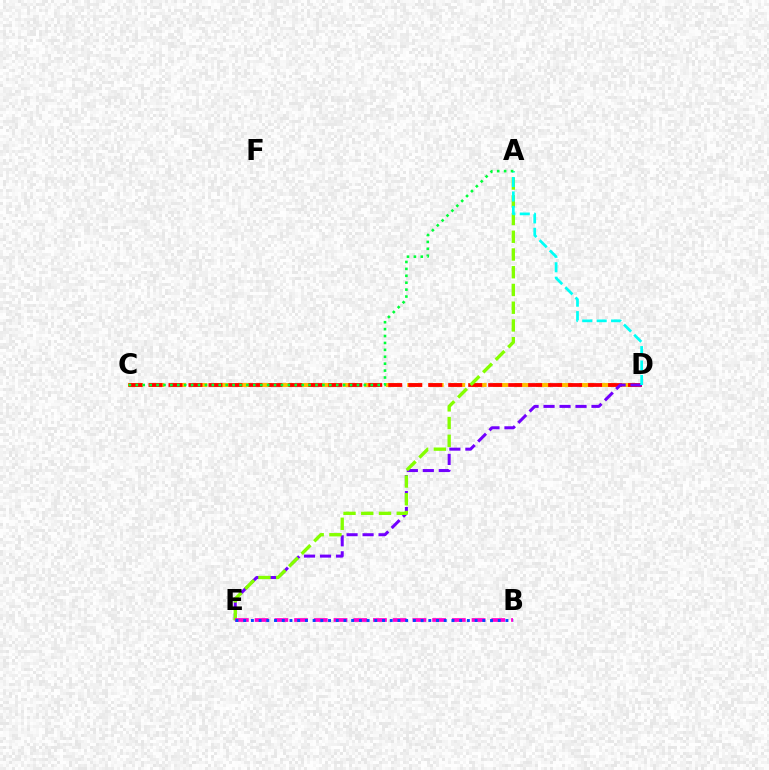{('C', 'D'): [{'color': '#ffbd00', 'line_style': 'dashed', 'thickness': 2.92}, {'color': '#ff0000', 'line_style': 'dashed', 'thickness': 2.71}], ('D', 'E'): [{'color': '#7200ff', 'line_style': 'dashed', 'thickness': 2.17}], ('A', 'E'): [{'color': '#84ff00', 'line_style': 'dashed', 'thickness': 2.41}], ('B', 'E'): [{'color': '#ff00cf', 'line_style': 'dashed', 'thickness': 2.68}, {'color': '#004bff', 'line_style': 'dotted', 'thickness': 2.1}], ('A', 'D'): [{'color': '#00fff6', 'line_style': 'dashed', 'thickness': 1.96}], ('A', 'C'): [{'color': '#00ff39', 'line_style': 'dotted', 'thickness': 1.88}]}